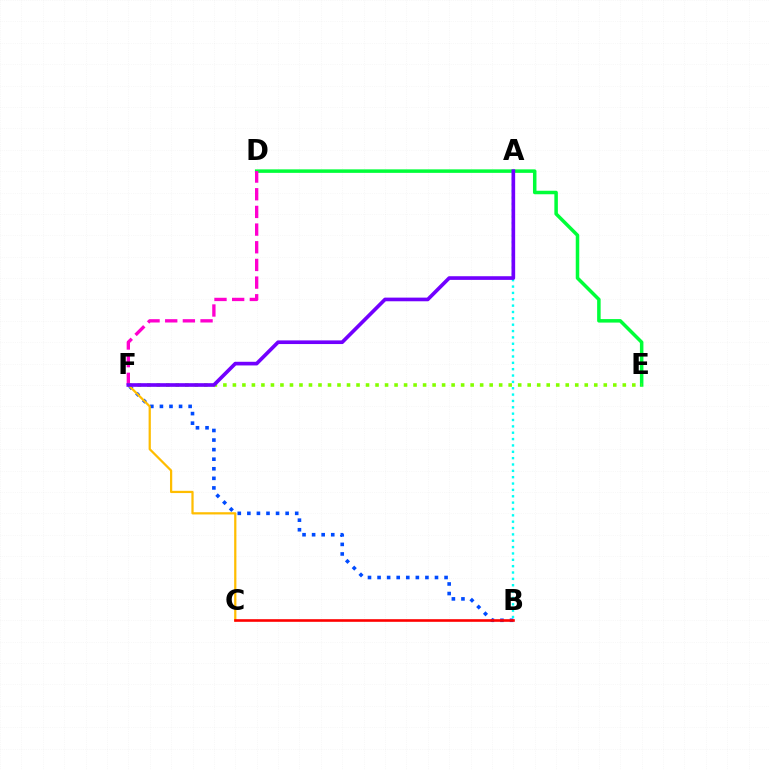{('B', 'F'): [{'color': '#004bff', 'line_style': 'dotted', 'thickness': 2.6}], ('C', 'F'): [{'color': '#ffbd00', 'line_style': 'solid', 'thickness': 1.61}], ('B', 'C'): [{'color': '#ff0000', 'line_style': 'solid', 'thickness': 1.88}], ('D', 'E'): [{'color': '#00ff39', 'line_style': 'solid', 'thickness': 2.52}], ('A', 'B'): [{'color': '#00fff6', 'line_style': 'dotted', 'thickness': 1.73}], ('D', 'F'): [{'color': '#ff00cf', 'line_style': 'dashed', 'thickness': 2.4}], ('E', 'F'): [{'color': '#84ff00', 'line_style': 'dotted', 'thickness': 2.58}], ('A', 'F'): [{'color': '#7200ff', 'line_style': 'solid', 'thickness': 2.63}]}